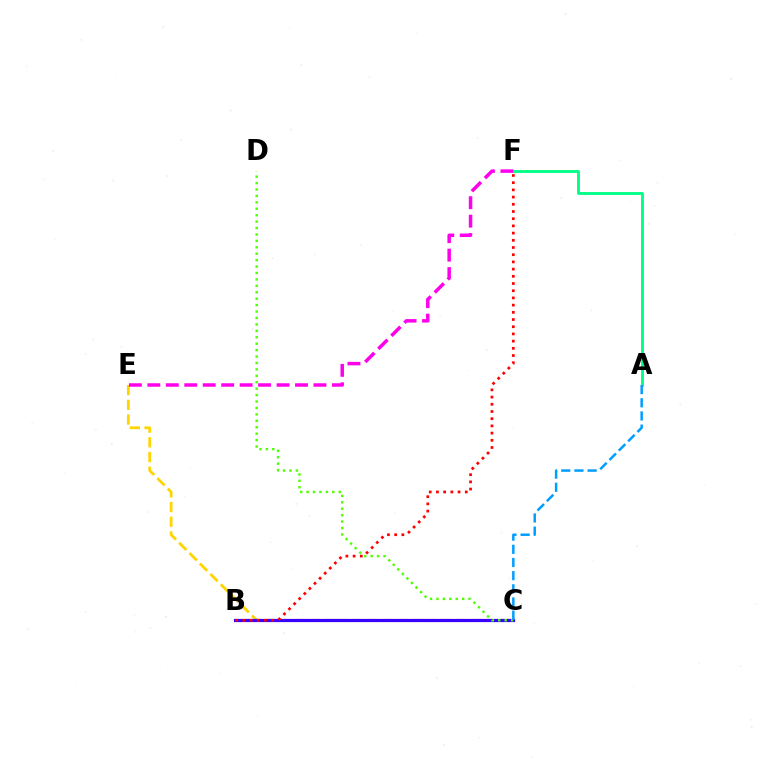{('A', 'F'): [{'color': '#00ff86', 'line_style': 'solid', 'thickness': 2.06}], ('C', 'E'): [{'color': '#ffd500', 'line_style': 'dashed', 'thickness': 2.0}], ('B', 'C'): [{'color': '#3700ff', 'line_style': 'solid', 'thickness': 2.3}], ('B', 'F'): [{'color': '#ff0000', 'line_style': 'dotted', 'thickness': 1.96}], ('C', 'D'): [{'color': '#4fff00', 'line_style': 'dotted', 'thickness': 1.75}], ('A', 'C'): [{'color': '#009eff', 'line_style': 'dashed', 'thickness': 1.79}], ('E', 'F'): [{'color': '#ff00ed', 'line_style': 'dashed', 'thickness': 2.51}]}